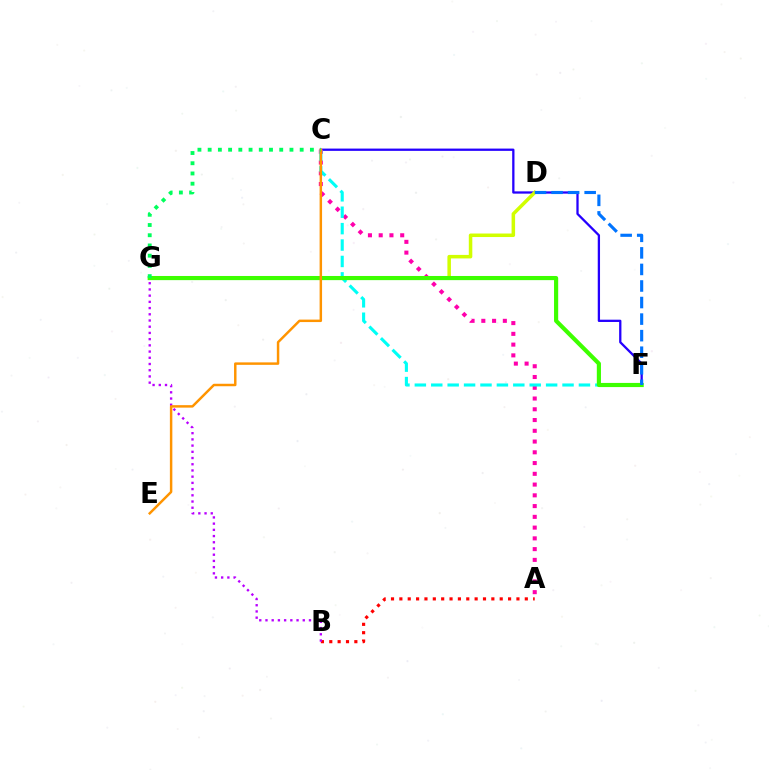{('A', 'B'): [{'color': '#ff0000', 'line_style': 'dotted', 'thickness': 2.27}], ('B', 'G'): [{'color': '#b900ff', 'line_style': 'dotted', 'thickness': 1.69}], ('C', 'F'): [{'color': '#2500ff', 'line_style': 'solid', 'thickness': 1.64}, {'color': '#00fff6', 'line_style': 'dashed', 'thickness': 2.23}], ('A', 'C'): [{'color': '#ff00ac', 'line_style': 'dotted', 'thickness': 2.92}], ('D', 'G'): [{'color': '#d1ff00', 'line_style': 'solid', 'thickness': 2.53}], ('F', 'G'): [{'color': '#3dff00', 'line_style': 'solid', 'thickness': 2.99}], ('D', 'F'): [{'color': '#0074ff', 'line_style': 'dashed', 'thickness': 2.25}], ('C', 'E'): [{'color': '#ff9400', 'line_style': 'solid', 'thickness': 1.77}], ('C', 'G'): [{'color': '#00ff5c', 'line_style': 'dotted', 'thickness': 2.78}]}